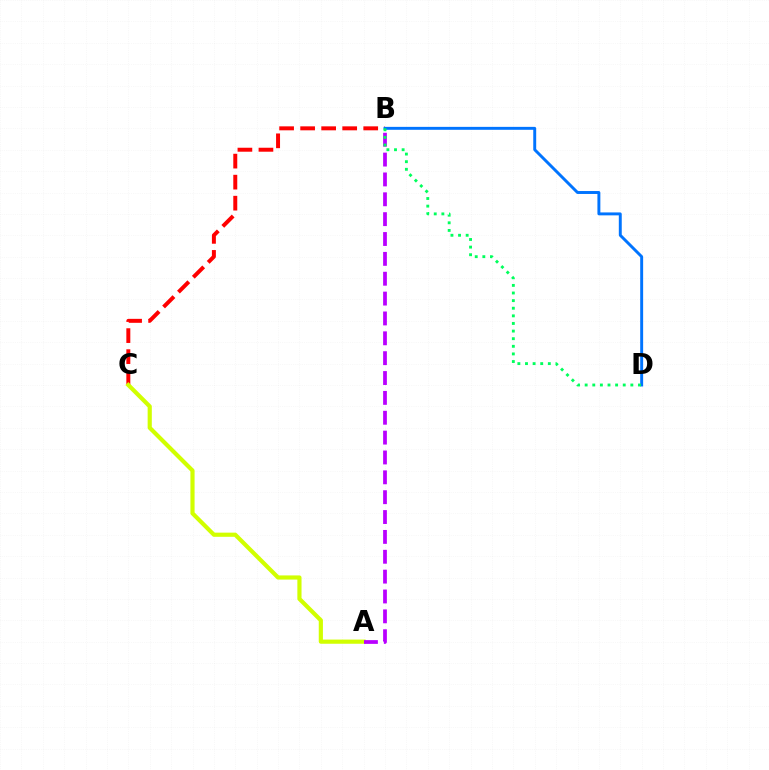{('B', 'C'): [{'color': '#ff0000', 'line_style': 'dashed', 'thickness': 2.86}], ('A', 'C'): [{'color': '#d1ff00', 'line_style': 'solid', 'thickness': 3.0}], ('B', 'D'): [{'color': '#0074ff', 'line_style': 'solid', 'thickness': 2.11}, {'color': '#00ff5c', 'line_style': 'dotted', 'thickness': 2.07}], ('A', 'B'): [{'color': '#b900ff', 'line_style': 'dashed', 'thickness': 2.7}]}